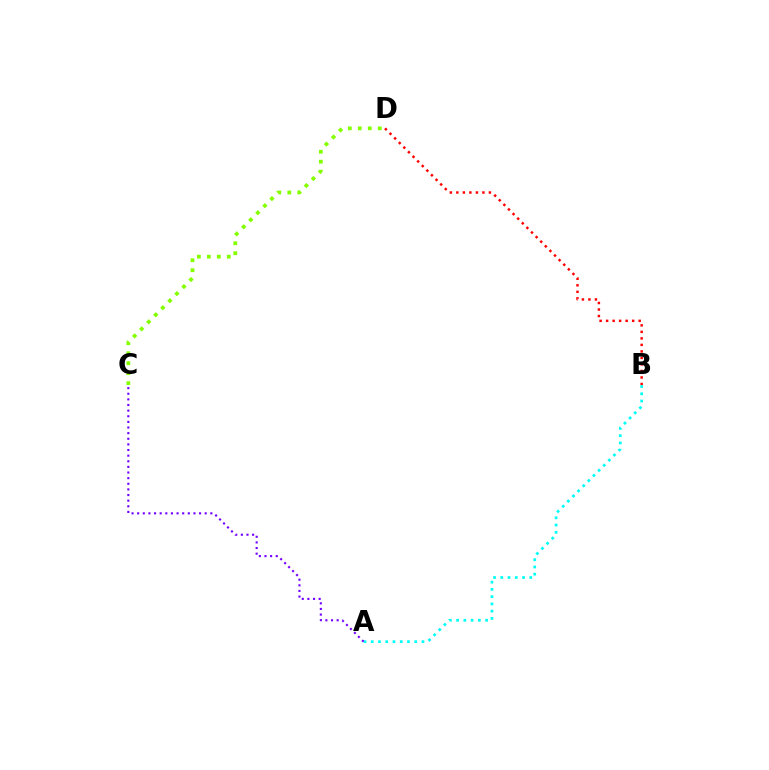{('A', 'B'): [{'color': '#00fff6', 'line_style': 'dotted', 'thickness': 1.97}], ('A', 'C'): [{'color': '#7200ff', 'line_style': 'dotted', 'thickness': 1.53}], ('C', 'D'): [{'color': '#84ff00', 'line_style': 'dotted', 'thickness': 2.71}], ('B', 'D'): [{'color': '#ff0000', 'line_style': 'dotted', 'thickness': 1.77}]}